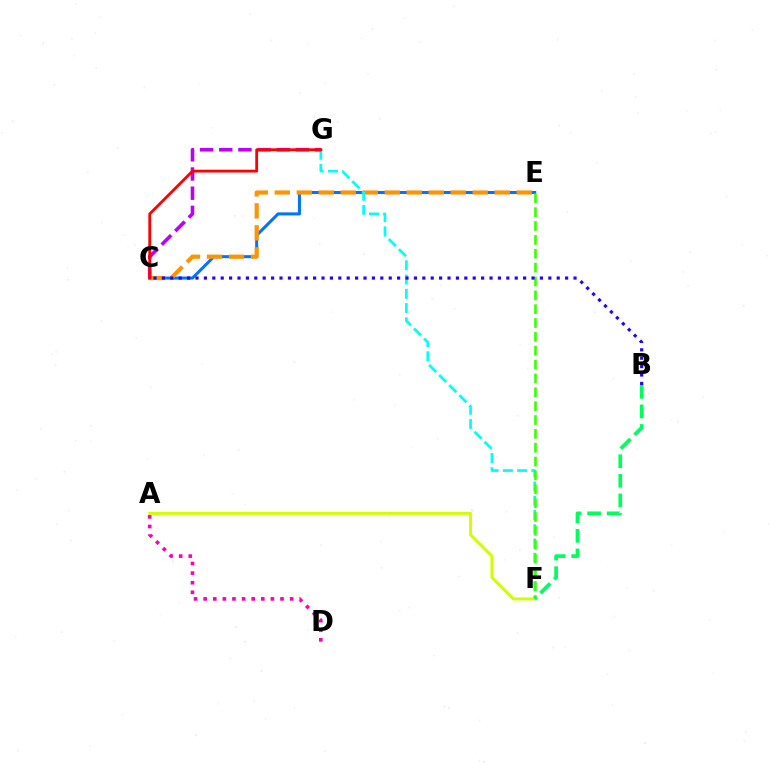{('C', 'E'): [{'color': '#0074ff', 'line_style': 'solid', 'thickness': 2.18}, {'color': '#ff9400', 'line_style': 'dashed', 'thickness': 2.99}], ('F', 'G'): [{'color': '#00fff6', 'line_style': 'dashed', 'thickness': 1.94}], ('C', 'G'): [{'color': '#b900ff', 'line_style': 'dashed', 'thickness': 2.61}, {'color': '#ff0000', 'line_style': 'solid', 'thickness': 2.01}], ('E', 'F'): [{'color': '#3dff00', 'line_style': 'dashed', 'thickness': 1.88}], ('A', 'F'): [{'color': '#d1ff00', 'line_style': 'solid', 'thickness': 2.16}], ('B', 'F'): [{'color': '#00ff5c', 'line_style': 'dashed', 'thickness': 2.66}], ('A', 'D'): [{'color': '#ff00ac', 'line_style': 'dotted', 'thickness': 2.61}], ('B', 'C'): [{'color': '#2500ff', 'line_style': 'dotted', 'thickness': 2.28}]}